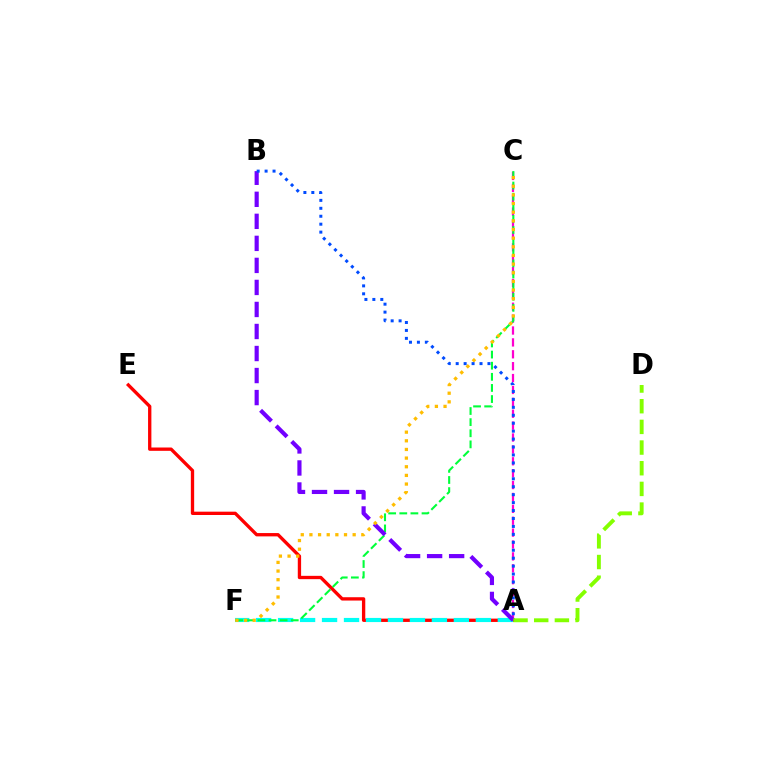{('A', 'E'): [{'color': '#ff0000', 'line_style': 'solid', 'thickness': 2.39}], ('A', 'C'): [{'color': '#ff00cf', 'line_style': 'dashed', 'thickness': 1.62}], ('A', 'F'): [{'color': '#00fff6', 'line_style': 'dashed', 'thickness': 2.98}], ('C', 'F'): [{'color': '#00ff39', 'line_style': 'dashed', 'thickness': 1.51}, {'color': '#ffbd00', 'line_style': 'dotted', 'thickness': 2.35}], ('A', 'B'): [{'color': '#7200ff', 'line_style': 'dashed', 'thickness': 2.99}, {'color': '#004bff', 'line_style': 'dotted', 'thickness': 2.16}], ('A', 'D'): [{'color': '#84ff00', 'line_style': 'dashed', 'thickness': 2.81}]}